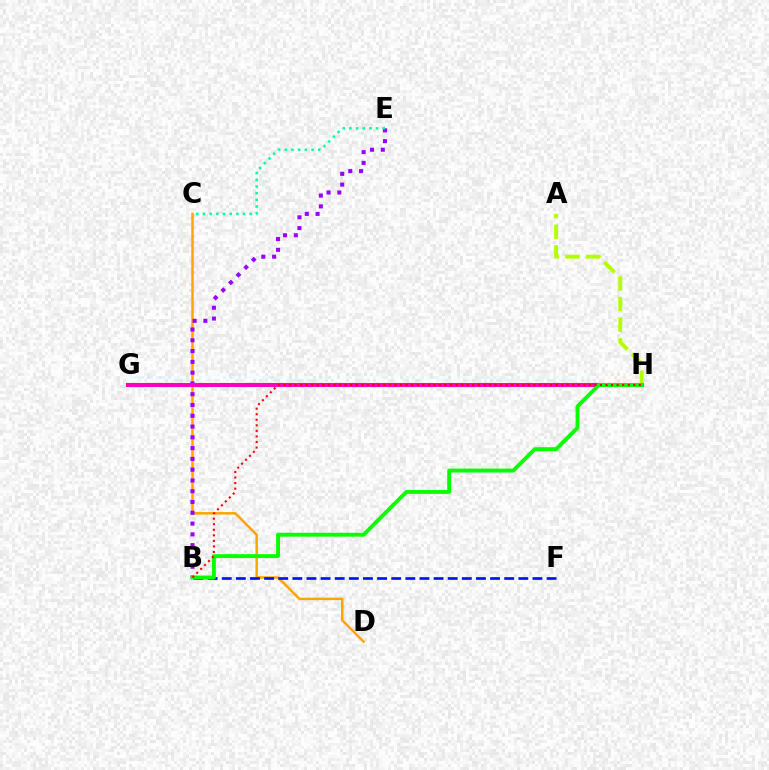{('A', 'H'): [{'color': '#b3ff00', 'line_style': 'dashed', 'thickness': 2.81}], ('C', 'D'): [{'color': '#ffa500', 'line_style': 'solid', 'thickness': 1.81}], ('B', 'F'): [{'color': '#0010ff', 'line_style': 'dashed', 'thickness': 1.92}], ('G', 'H'): [{'color': '#00b5ff', 'line_style': 'solid', 'thickness': 2.74}, {'color': '#ff00bd', 'line_style': 'solid', 'thickness': 2.91}], ('B', 'E'): [{'color': '#9b00ff', 'line_style': 'dotted', 'thickness': 2.93}], ('B', 'H'): [{'color': '#08ff00', 'line_style': 'solid', 'thickness': 2.81}, {'color': '#ff0000', 'line_style': 'dotted', 'thickness': 1.51}], ('C', 'E'): [{'color': '#00ff9d', 'line_style': 'dotted', 'thickness': 1.81}]}